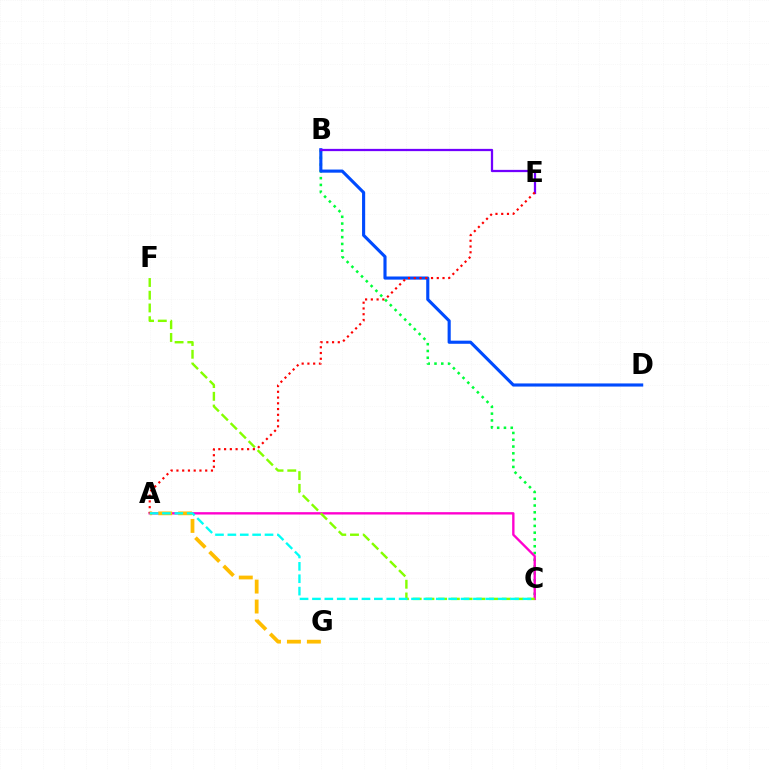{('B', 'C'): [{'color': '#00ff39', 'line_style': 'dotted', 'thickness': 1.84}], ('B', 'D'): [{'color': '#004bff', 'line_style': 'solid', 'thickness': 2.25}], ('B', 'E'): [{'color': '#7200ff', 'line_style': 'solid', 'thickness': 1.63}], ('A', 'C'): [{'color': '#ff00cf', 'line_style': 'solid', 'thickness': 1.7}, {'color': '#00fff6', 'line_style': 'dashed', 'thickness': 1.68}], ('C', 'F'): [{'color': '#84ff00', 'line_style': 'dashed', 'thickness': 1.73}], ('A', 'E'): [{'color': '#ff0000', 'line_style': 'dotted', 'thickness': 1.56}], ('A', 'G'): [{'color': '#ffbd00', 'line_style': 'dashed', 'thickness': 2.71}]}